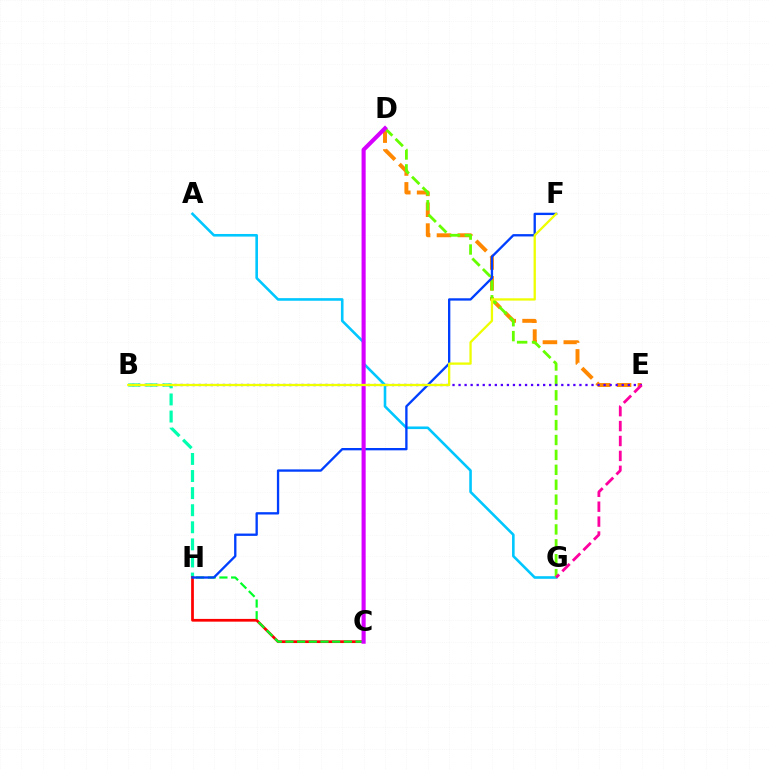{('B', 'H'): [{'color': '#00ffaf', 'line_style': 'dashed', 'thickness': 2.32}], ('C', 'H'): [{'color': '#ff0000', 'line_style': 'solid', 'thickness': 1.98}, {'color': '#00ff27', 'line_style': 'dashed', 'thickness': 1.59}], ('A', 'G'): [{'color': '#00c7ff', 'line_style': 'solid', 'thickness': 1.87}], ('D', 'E'): [{'color': '#ff8800', 'line_style': 'dashed', 'thickness': 2.84}], ('D', 'G'): [{'color': '#66ff00', 'line_style': 'dashed', 'thickness': 2.02}], ('B', 'E'): [{'color': '#4f00ff', 'line_style': 'dotted', 'thickness': 1.64}], ('E', 'G'): [{'color': '#ff00a0', 'line_style': 'dashed', 'thickness': 2.03}], ('F', 'H'): [{'color': '#003fff', 'line_style': 'solid', 'thickness': 1.68}], ('C', 'D'): [{'color': '#d600ff', 'line_style': 'solid', 'thickness': 2.95}], ('B', 'F'): [{'color': '#eeff00', 'line_style': 'solid', 'thickness': 1.65}]}